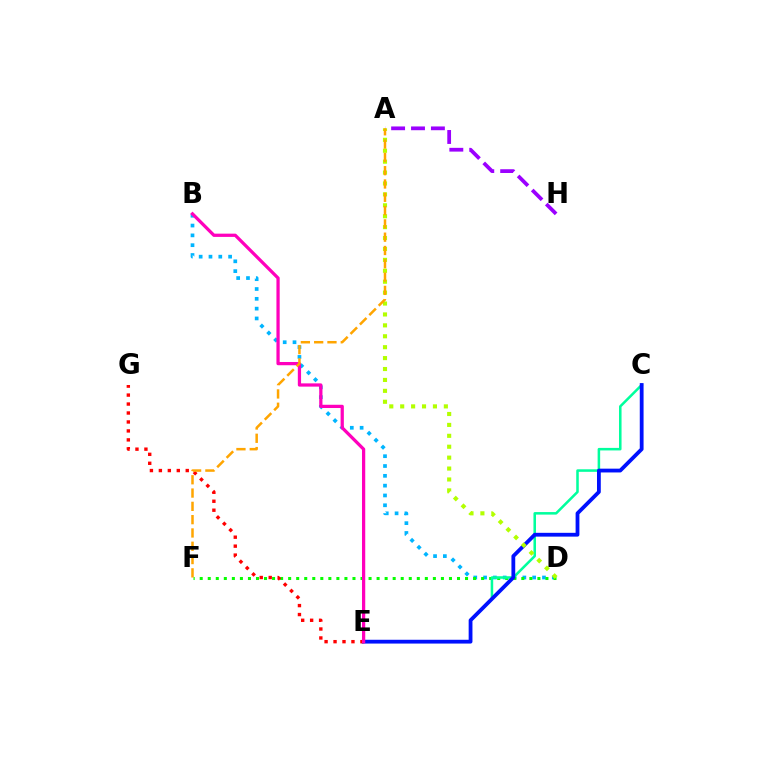{('B', 'D'): [{'color': '#00b5ff', 'line_style': 'dotted', 'thickness': 2.67}], ('D', 'F'): [{'color': '#08ff00', 'line_style': 'dotted', 'thickness': 2.18}], ('C', 'E'): [{'color': '#00ff9d', 'line_style': 'solid', 'thickness': 1.83}, {'color': '#0010ff', 'line_style': 'solid', 'thickness': 2.73}], ('E', 'G'): [{'color': '#ff0000', 'line_style': 'dotted', 'thickness': 2.43}], ('B', 'E'): [{'color': '#ff00bd', 'line_style': 'solid', 'thickness': 2.34}], ('A', 'H'): [{'color': '#9b00ff', 'line_style': 'dashed', 'thickness': 2.7}], ('A', 'D'): [{'color': '#b3ff00', 'line_style': 'dotted', 'thickness': 2.97}], ('A', 'F'): [{'color': '#ffa500', 'line_style': 'dashed', 'thickness': 1.81}]}